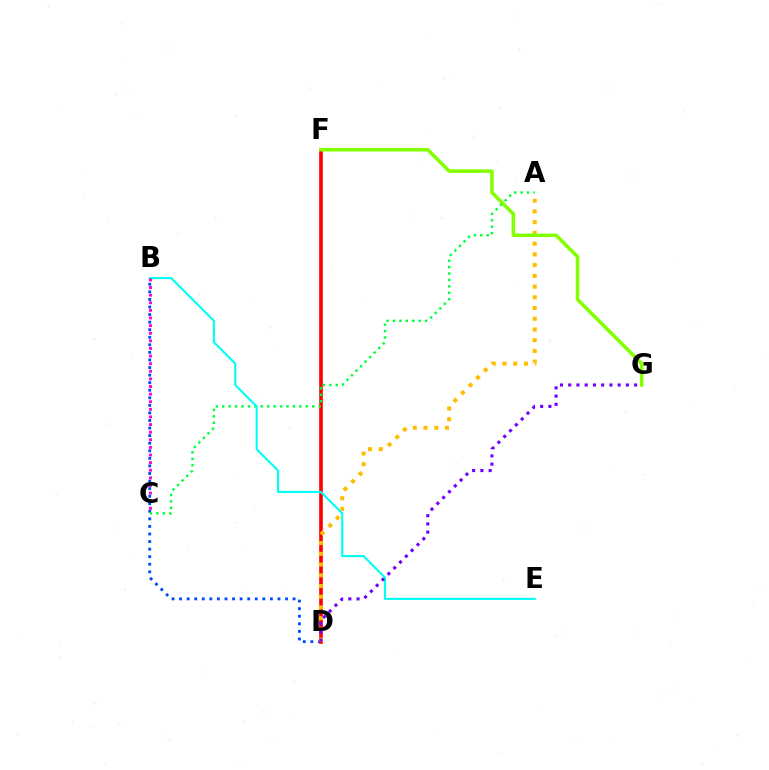{('B', 'D'): [{'color': '#004bff', 'line_style': 'dotted', 'thickness': 2.06}], ('D', 'F'): [{'color': '#ff0000', 'line_style': 'solid', 'thickness': 2.61}], ('A', 'D'): [{'color': '#ffbd00', 'line_style': 'dotted', 'thickness': 2.92}], ('A', 'C'): [{'color': '#00ff39', 'line_style': 'dotted', 'thickness': 1.75}], ('B', 'E'): [{'color': '#00fff6', 'line_style': 'solid', 'thickness': 1.52}], ('D', 'G'): [{'color': '#7200ff', 'line_style': 'dotted', 'thickness': 2.24}], ('B', 'C'): [{'color': '#ff00cf', 'line_style': 'dotted', 'thickness': 2.07}], ('F', 'G'): [{'color': '#84ff00', 'line_style': 'solid', 'thickness': 2.56}]}